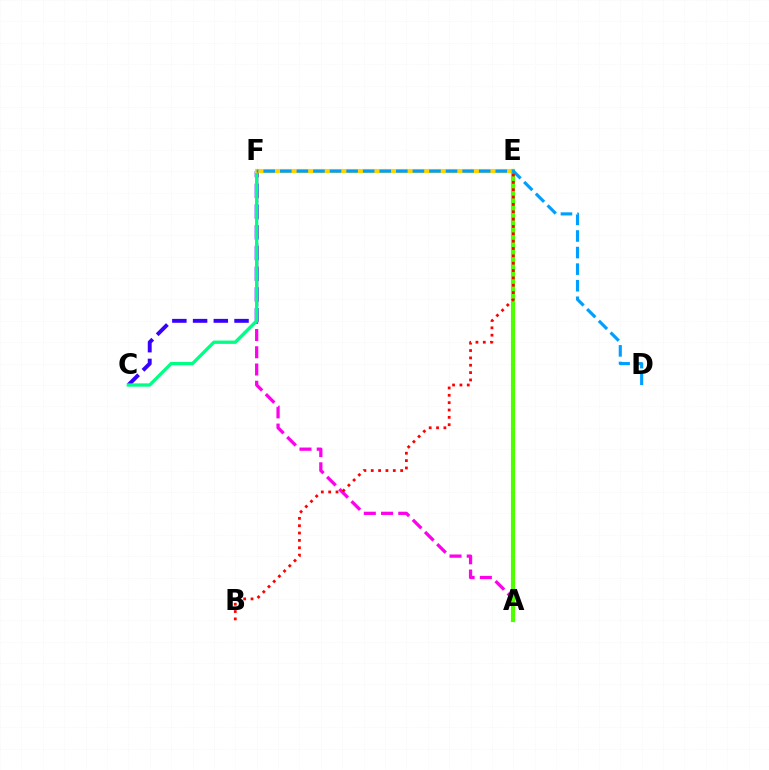{('C', 'F'): [{'color': '#3700ff', 'line_style': 'dashed', 'thickness': 2.82}, {'color': '#00ff86', 'line_style': 'solid', 'thickness': 2.39}], ('A', 'F'): [{'color': '#ff00ed', 'line_style': 'dashed', 'thickness': 2.34}], ('E', 'F'): [{'color': '#ffd500', 'line_style': 'solid', 'thickness': 2.98}], ('A', 'E'): [{'color': '#4fff00', 'line_style': 'solid', 'thickness': 3.0}], ('D', 'F'): [{'color': '#009eff', 'line_style': 'dashed', 'thickness': 2.25}], ('B', 'E'): [{'color': '#ff0000', 'line_style': 'dotted', 'thickness': 2.0}]}